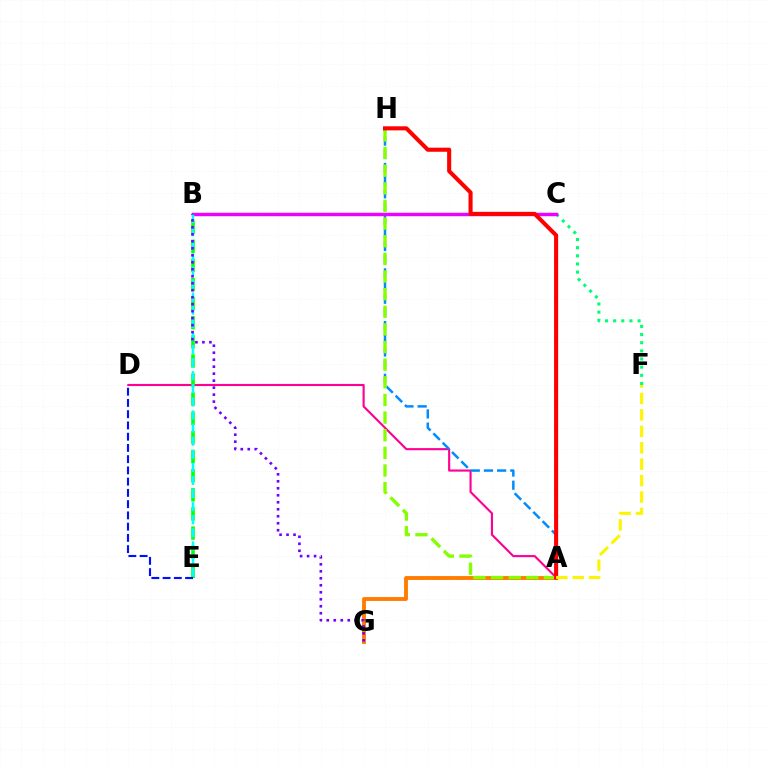{('A', 'D'): [{'color': '#ff0094', 'line_style': 'solid', 'thickness': 1.53}], ('B', 'E'): [{'color': '#08ff00', 'line_style': 'dashed', 'thickness': 2.6}, {'color': '#00fff6', 'line_style': 'dashed', 'thickness': 1.78}], ('A', 'G'): [{'color': '#ff7c00', 'line_style': 'solid', 'thickness': 2.78}], ('C', 'F'): [{'color': '#00ff74', 'line_style': 'dotted', 'thickness': 2.21}], ('A', 'H'): [{'color': '#008cff', 'line_style': 'dashed', 'thickness': 1.79}, {'color': '#84ff00', 'line_style': 'dashed', 'thickness': 2.4}, {'color': '#ff0000', 'line_style': 'solid', 'thickness': 2.93}], ('B', 'C'): [{'color': '#ee00ff', 'line_style': 'solid', 'thickness': 2.46}], ('B', 'G'): [{'color': '#7200ff', 'line_style': 'dotted', 'thickness': 1.9}], ('A', 'F'): [{'color': '#fcf500', 'line_style': 'dashed', 'thickness': 2.23}], ('D', 'E'): [{'color': '#0010ff', 'line_style': 'dashed', 'thickness': 1.53}]}